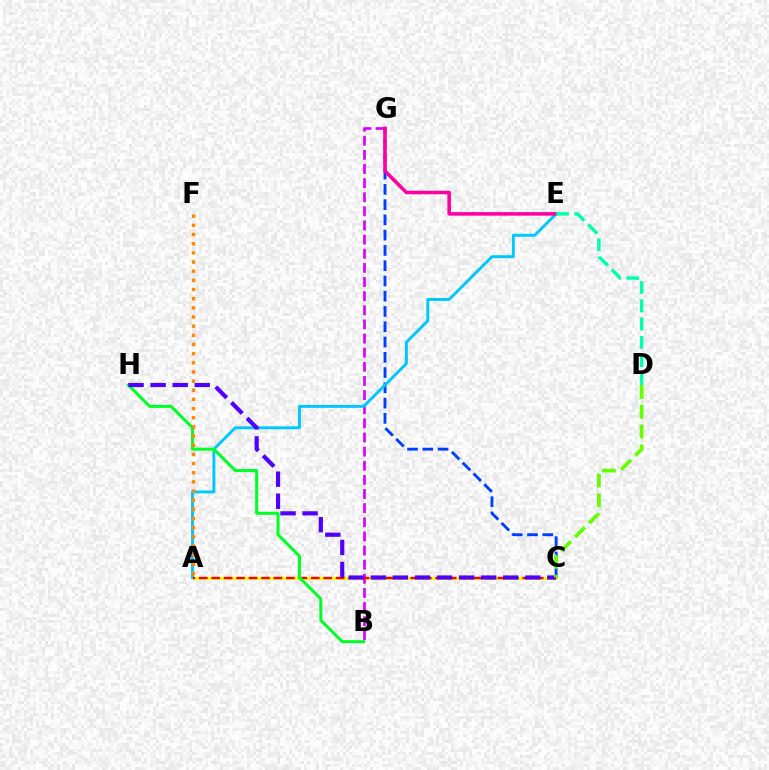{('A', 'C'): [{'color': '#eeff00', 'line_style': 'solid', 'thickness': 2.15}, {'color': '#ff0000', 'line_style': 'dashed', 'thickness': 1.69}], ('C', 'G'): [{'color': '#003fff', 'line_style': 'dashed', 'thickness': 2.07}], ('B', 'G'): [{'color': '#d600ff', 'line_style': 'dashed', 'thickness': 1.92}], ('A', 'E'): [{'color': '#00c7ff', 'line_style': 'solid', 'thickness': 2.1}], ('E', 'G'): [{'color': '#ff00a0', 'line_style': 'solid', 'thickness': 2.56}], ('B', 'H'): [{'color': '#00ff27', 'line_style': 'solid', 'thickness': 2.17}], ('C', 'H'): [{'color': '#4f00ff', 'line_style': 'dashed', 'thickness': 3.0}], ('A', 'F'): [{'color': '#ff8800', 'line_style': 'dotted', 'thickness': 2.49}], ('D', 'E'): [{'color': '#00ffaf', 'line_style': 'dashed', 'thickness': 2.48}], ('C', 'D'): [{'color': '#66ff00', 'line_style': 'dashed', 'thickness': 2.69}]}